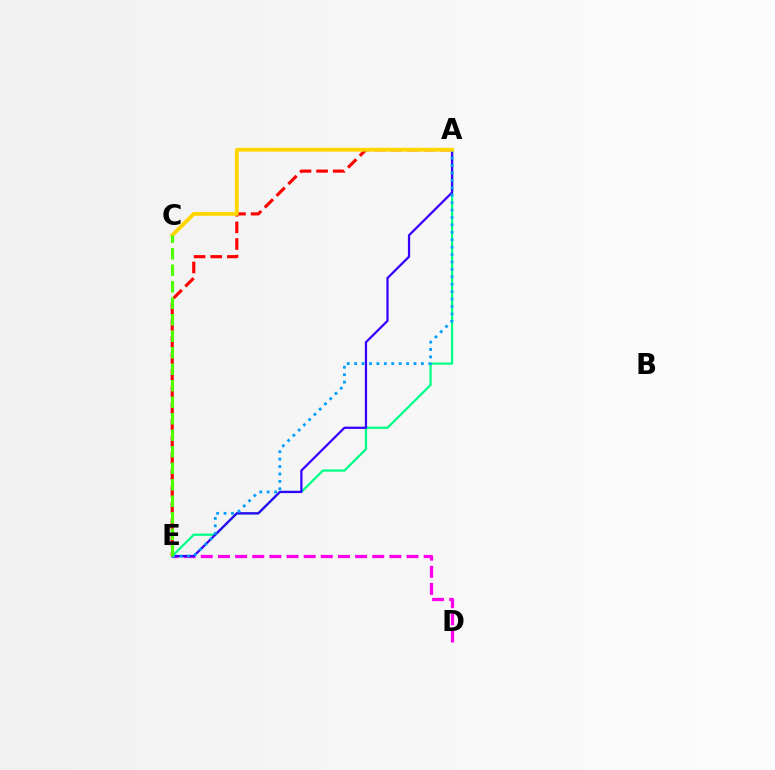{('D', 'E'): [{'color': '#ff00ed', 'line_style': 'dashed', 'thickness': 2.33}], ('A', 'E'): [{'color': '#00ff86', 'line_style': 'solid', 'thickness': 1.62}, {'color': '#ff0000', 'line_style': 'dashed', 'thickness': 2.26}, {'color': '#3700ff', 'line_style': 'solid', 'thickness': 1.63}, {'color': '#009eff', 'line_style': 'dotted', 'thickness': 2.02}], ('A', 'C'): [{'color': '#ffd500', 'line_style': 'solid', 'thickness': 2.74}], ('C', 'E'): [{'color': '#4fff00', 'line_style': 'dashed', 'thickness': 2.24}]}